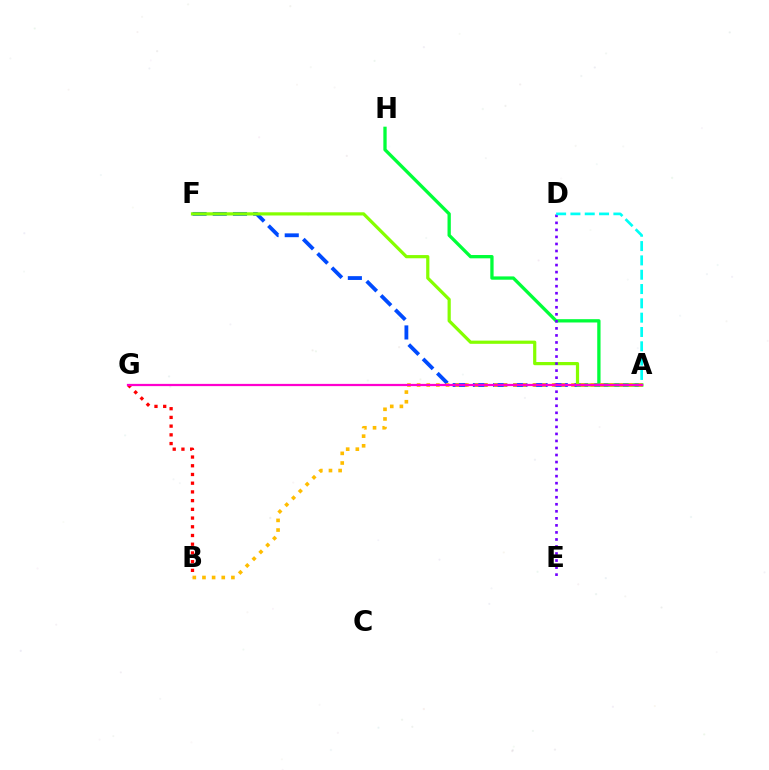{('A', 'H'): [{'color': '#00ff39', 'line_style': 'solid', 'thickness': 2.38}], ('A', 'F'): [{'color': '#004bff', 'line_style': 'dashed', 'thickness': 2.75}, {'color': '#84ff00', 'line_style': 'solid', 'thickness': 2.3}], ('D', 'E'): [{'color': '#7200ff', 'line_style': 'dotted', 'thickness': 1.91}], ('A', 'B'): [{'color': '#ffbd00', 'line_style': 'dotted', 'thickness': 2.62}], ('B', 'G'): [{'color': '#ff0000', 'line_style': 'dotted', 'thickness': 2.37}], ('A', 'D'): [{'color': '#00fff6', 'line_style': 'dashed', 'thickness': 1.94}], ('A', 'G'): [{'color': '#ff00cf', 'line_style': 'solid', 'thickness': 1.62}]}